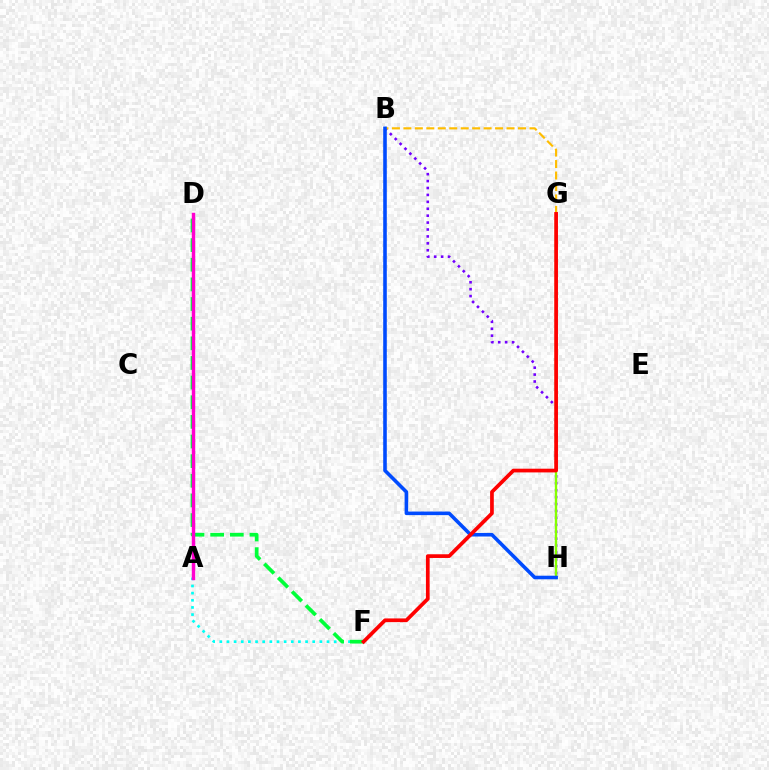{('A', 'F'): [{'color': '#00fff6', 'line_style': 'dotted', 'thickness': 1.94}], ('D', 'F'): [{'color': '#00ff39', 'line_style': 'dashed', 'thickness': 2.67}], ('B', 'H'): [{'color': '#7200ff', 'line_style': 'dotted', 'thickness': 1.88}, {'color': '#004bff', 'line_style': 'solid', 'thickness': 2.58}], ('G', 'H'): [{'color': '#84ff00', 'line_style': 'solid', 'thickness': 1.7}], ('B', 'G'): [{'color': '#ffbd00', 'line_style': 'dashed', 'thickness': 1.56}], ('A', 'D'): [{'color': '#ff00cf', 'line_style': 'solid', 'thickness': 2.46}], ('F', 'G'): [{'color': '#ff0000', 'line_style': 'solid', 'thickness': 2.67}]}